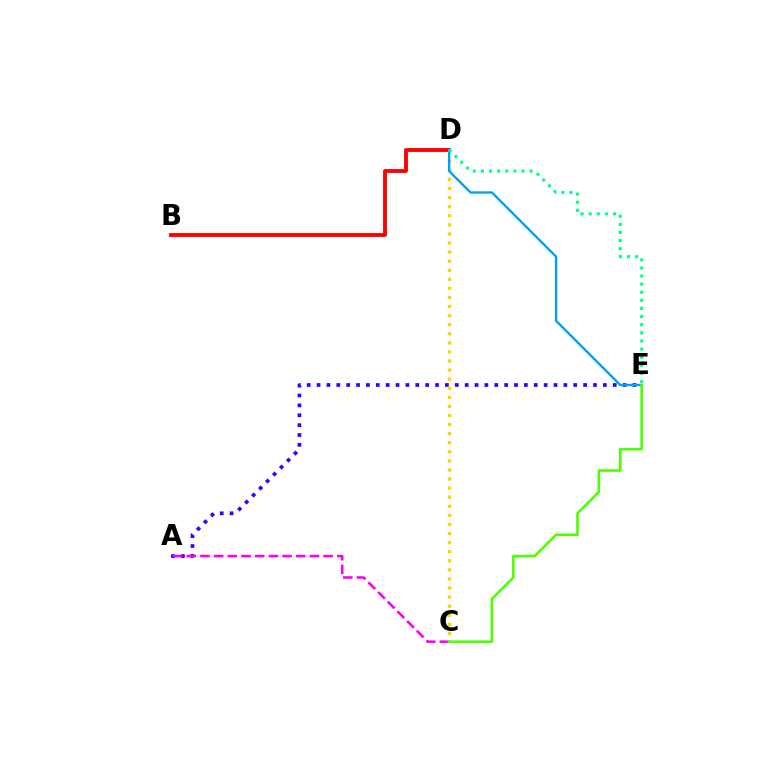{('A', 'E'): [{'color': '#3700ff', 'line_style': 'dotted', 'thickness': 2.68}], ('A', 'C'): [{'color': '#ff00ed', 'line_style': 'dashed', 'thickness': 1.86}], ('C', 'D'): [{'color': '#ffd500', 'line_style': 'dotted', 'thickness': 2.47}], ('B', 'D'): [{'color': '#ff0000', 'line_style': 'solid', 'thickness': 2.77}], ('D', 'E'): [{'color': '#009eff', 'line_style': 'solid', 'thickness': 1.67}, {'color': '#00ff86', 'line_style': 'dotted', 'thickness': 2.21}], ('C', 'E'): [{'color': '#4fff00', 'line_style': 'solid', 'thickness': 1.87}]}